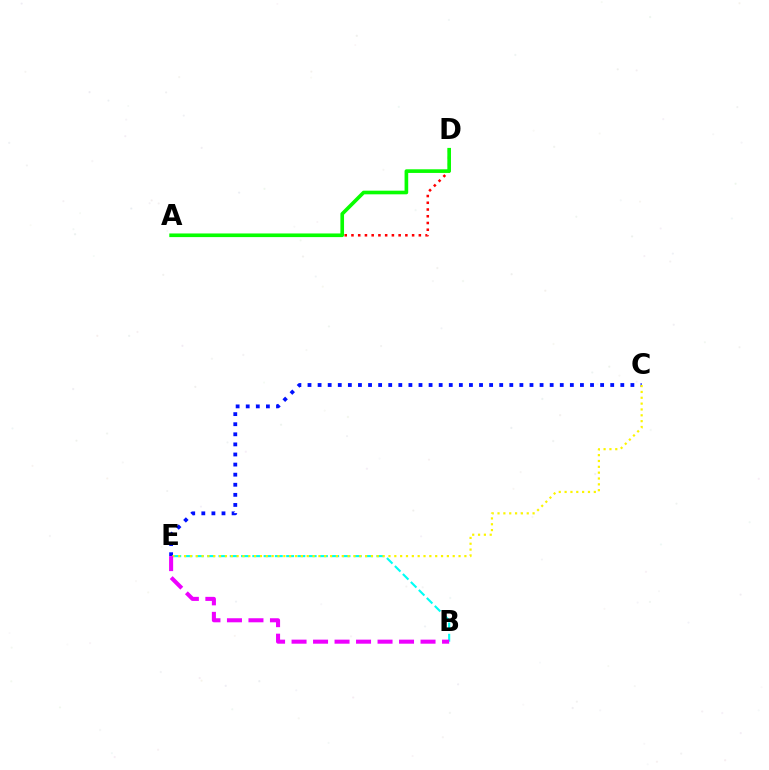{('B', 'E'): [{'color': '#00fff6', 'line_style': 'dashed', 'thickness': 1.53}, {'color': '#ee00ff', 'line_style': 'dashed', 'thickness': 2.92}], ('C', 'E'): [{'color': '#0010ff', 'line_style': 'dotted', 'thickness': 2.74}, {'color': '#fcf500', 'line_style': 'dotted', 'thickness': 1.59}], ('A', 'D'): [{'color': '#ff0000', 'line_style': 'dotted', 'thickness': 1.83}, {'color': '#08ff00', 'line_style': 'solid', 'thickness': 2.62}]}